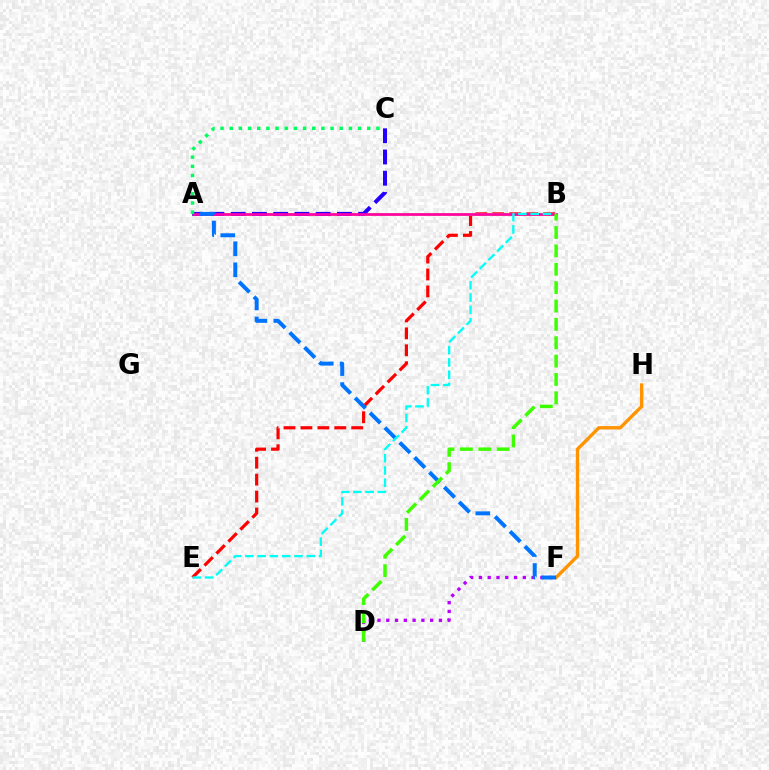{('B', 'E'): [{'color': '#ff0000', 'line_style': 'dashed', 'thickness': 2.3}, {'color': '#00fff6', 'line_style': 'dashed', 'thickness': 1.67}], ('A', 'B'): [{'color': '#d1ff00', 'line_style': 'solid', 'thickness': 1.85}, {'color': '#ff00ac', 'line_style': 'solid', 'thickness': 1.96}], ('A', 'C'): [{'color': '#2500ff', 'line_style': 'dashed', 'thickness': 2.89}, {'color': '#00ff5c', 'line_style': 'dotted', 'thickness': 2.49}], ('D', 'F'): [{'color': '#b900ff', 'line_style': 'dotted', 'thickness': 2.39}], ('F', 'H'): [{'color': '#ff9400', 'line_style': 'solid', 'thickness': 2.42}], ('A', 'F'): [{'color': '#0074ff', 'line_style': 'dashed', 'thickness': 2.86}], ('B', 'D'): [{'color': '#3dff00', 'line_style': 'dashed', 'thickness': 2.49}]}